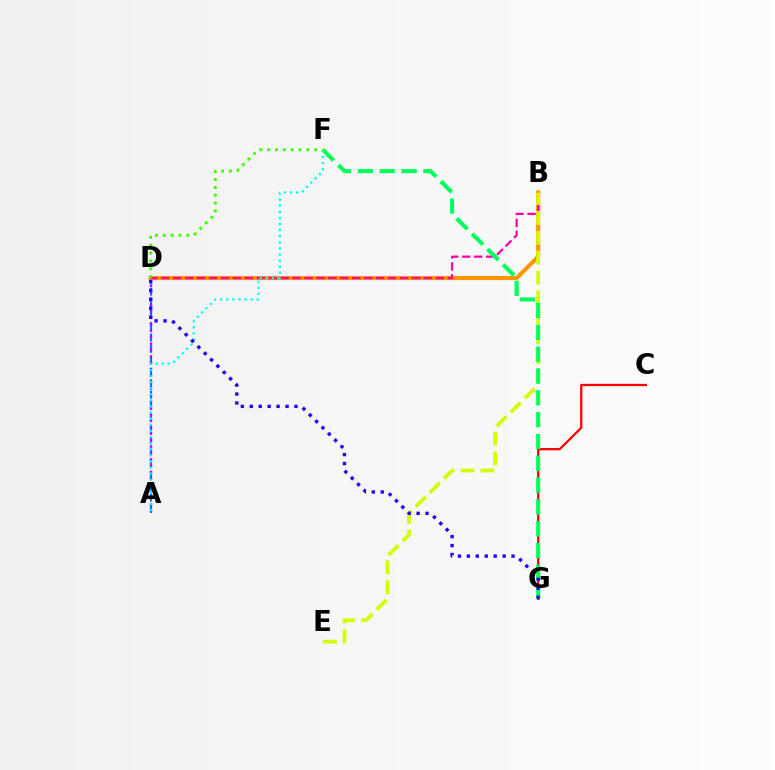{('C', 'G'): [{'color': '#ff0000', 'line_style': 'solid', 'thickness': 1.63}], ('A', 'D'): [{'color': '#0074ff', 'line_style': 'dashed', 'thickness': 1.55}, {'color': '#b900ff', 'line_style': 'dotted', 'thickness': 1.75}], ('B', 'D'): [{'color': '#ff9400', 'line_style': 'solid', 'thickness': 2.97}, {'color': '#ff00ac', 'line_style': 'dashed', 'thickness': 1.62}], ('B', 'E'): [{'color': '#d1ff00', 'line_style': 'dashed', 'thickness': 2.7}], ('F', 'G'): [{'color': '#00ff5c', 'line_style': 'dashed', 'thickness': 2.97}], ('A', 'F'): [{'color': '#00fff6', 'line_style': 'dotted', 'thickness': 1.66}], ('D', 'F'): [{'color': '#3dff00', 'line_style': 'dotted', 'thickness': 2.13}], ('D', 'G'): [{'color': '#2500ff', 'line_style': 'dotted', 'thickness': 2.43}]}